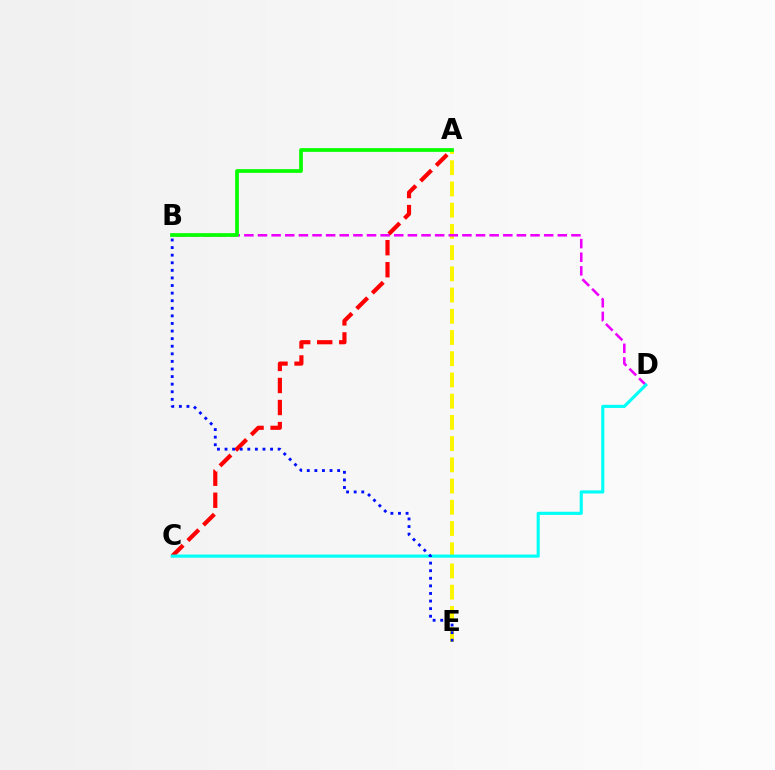{('A', 'E'): [{'color': '#fcf500', 'line_style': 'dashed', 'thickness': 2.88}], ('B', 'D'): [{'color': '#ee00ff', 'line_style': 'dashed', 'thickness': 1.85}], ('A', 'C'): [{'color': '#ff0000', 'line_style': 'dashed', 'thickness': 2.99}], ('C', 'D'): [{'color': '#00fff6', 'line_style': 'solid', 'thickness': 2.25}], ('A', 'B'): [{'color': '#08ff00', 'line_style': 'solid', 'thickness': 2.68}], ('B', 'E'): [{'color': '#0010ff', 'line_style': 'dotted', 'thickness': 2.06}]}